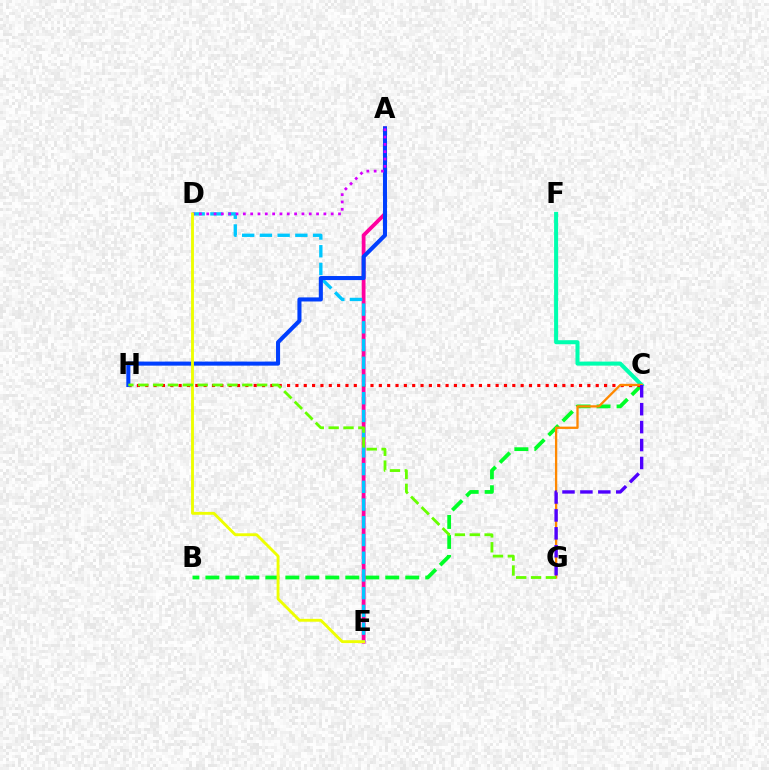{('B', 'C'): [{'color': '#00ff27', 'line_style': 'dashed', 'thickness': 2.72}], ('C', 'F'): [{'color': '#00ffaf', 'line_style': 'solid', 'thickness': 2.9}], ('A', 'E'): [{'color': '#ff00a0', 'line_style': 'solid', 'thickness': 2.73}], ('C', 'H'): [{'color': '#ff0000', 'line_style': 'dotted', 'thickness': 2.27}], ('C', 'G'): [{'color': '#ff8800', 'line_style': 'solid', 'thickness': 1.66}, {'color': '#4f00ff', 'line_style': 'dashed', 'thickness': 2.44}], ('D', 'E'): [{'color': '#00c7ff', 'line_style': 'dashed', 'thickness': 2.41}, {'color': '#eeff00', 'line_style': 'solid', 'thickness': 2.07}], ('A', 'H'): [{'color': '#003fff', 'line_style': 'solid', 'thickness': 2.93}], ('A', 'D'): [{'color': '#d600ff', 'line_style': 'dotted', 'thickness': 1.99}], ('G', 'H'): [{'color': '#66ff00', 'line_style': 'dashed', 'thickness': 2.02}]}